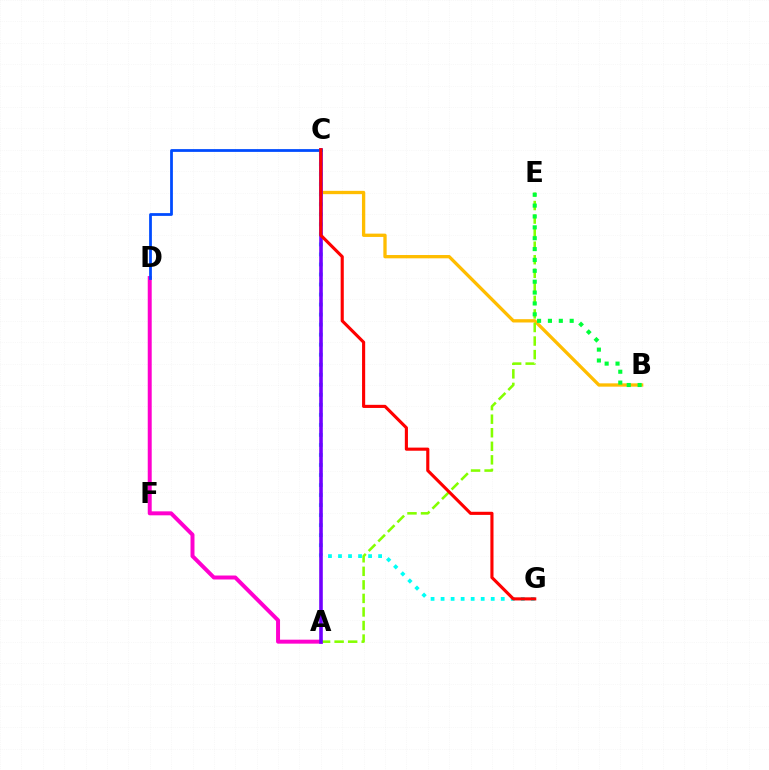{('B', 'C'): [{'color': '#ffbd00', 'line_style': 'solid', 'thickness': 2.38}], ('A', 'D'): [{'color': '#ff00cf', 'line_style': 'solid', 'thickness': 2.86}], ('C', 'G'): [{'color': '#00fff6', 'line_style': 'dotted', 'thickness': 2.72}, {'color': '#ff0000', 'line_style': 'solid', 'thickness': 2.25}], ('A', 'E'): [{'color': '#84ff00', 'line_style': 'dashed', 'thickness': 1.84}], ('A', 'C'): [{'color': '#7200ff', 'line_style': 'solid', 'thickness': 2.59}], ('C', 'D'): [{'color': '#004bff', 'line_style': 'solid', 'thickness': 2.0}], ('B', 'E'): [{'color': '#00ff39', 'line_style': 'dotted', 'thickness': 2.95}]}